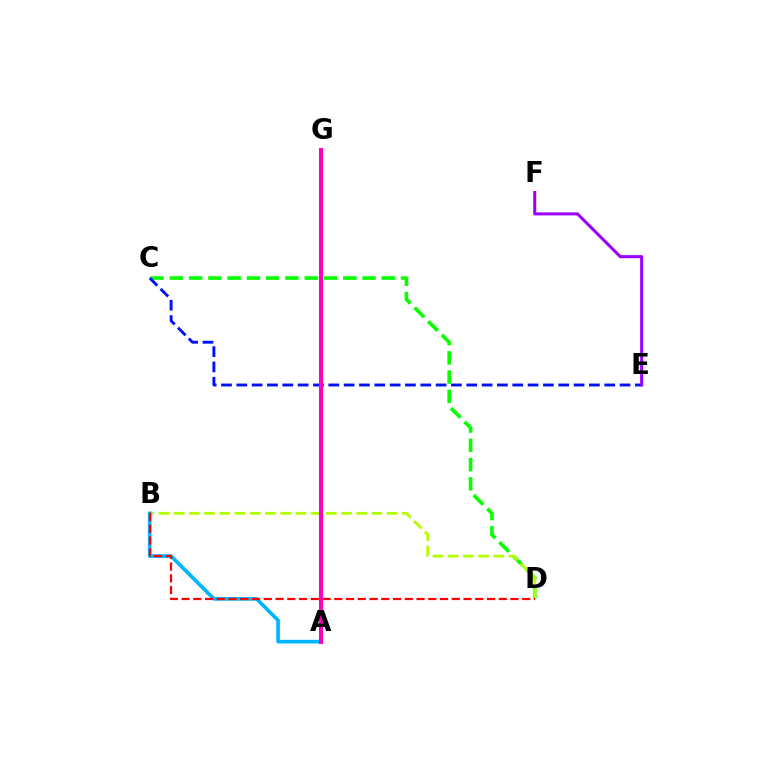{('C', 'D'): [{'color': '#08ff00', 'line_style': 'dashed', 'thickness': 2.62}], ('B', 'D'): [{'color': '#b3ff00', 'line_style': 'dashed', 'thickness': 2.07}, {'color': '#ff0000', 'line_style': 'dashed', 'thickness': 1.6}], ('C', 'E'): [{'color': '#0010ff', 'line_style': 'dashed', 'thickness': 2.08}], ('A', 'B'): [{'color': '#00b5ff', 'line_style': 'solid', 'thickness': 2.63}], ('E', 'F'): [{'color': '#9b00ff', 'line_style': 'solid', 'thickness': 2.19}], ('A', 'G'): [{'color': '#00ff9d', 'line_style': 'dotted', 'thickness': 2.64}, {'color': '#ffa500', 'line_style': 'dotted', 'thickness': 1.85}, {'color': '#ff00bd', 'line_style': 'solid', 'thickness': 2.93}]}